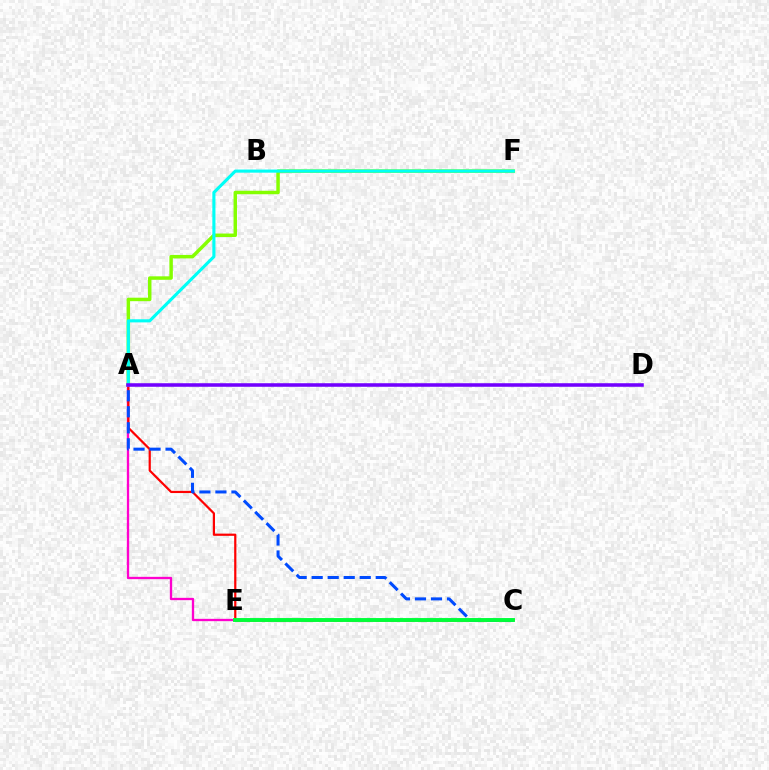{('A', 'F'): [{'color': '#84ff00', 'line_style': 'solid', 'thickness': 2.5}, {'color': '#00fff6', 'line_style': 'solid', 'thickness': 2.24}], ('C', 'E'): [{'color': '#ffbd00', 'line_style': 'dashed', 'thickness': 1.93}, {'color': '#00ff39', 'line_style': 'solid', 'thickness': 2.8}], ('A', 'E'): [{'color': '#ff00cf', 'line_style': 'solid', 'thickness': 1.67}], ('A', 'C'): [{'color': '#ff0000', 'line_style': 'solid', 'thickness': 1.59}, {'color': '#004bff', 'line_style': 'dashed', 'thickness': 2.18}], ('A', 'D'): [{'color': '#7200ff', 'line_style': 'solid', 'thickness': 2.56}]}